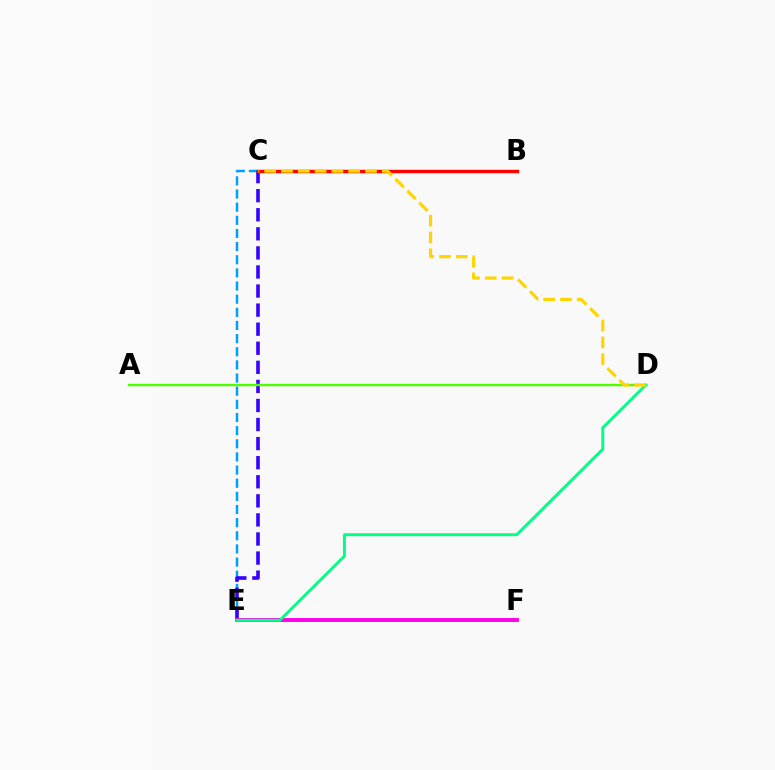{('C', 'E'): [{'color': '#009eff', 'line_style': 'dashed', 'thickness': 1.79}, {'color': '#3700ff', 'line_style': 'dashed', 'thickness': 2.59}], ('B', 'C'): [{'color': '#ff0000', 'line_style': 'solid', 'thickness': 2.46}], ('E', 'F'): [{'color': '#ff00ed', 'line_style': 'solid', 'thickness': 2.8}], ('A', 'D'): [{'color': '#4fff00', 'line_style': 'solid', 'thickness': 1.75}], ('D', 'E'): [{'color': '#00ff86', 'line_style': 'solid', 'thickness': 2.1}], ('C', 'D'): [{'color': '#ffd500', 'line_style': 'dashed', 'thickness': 2.28}]}